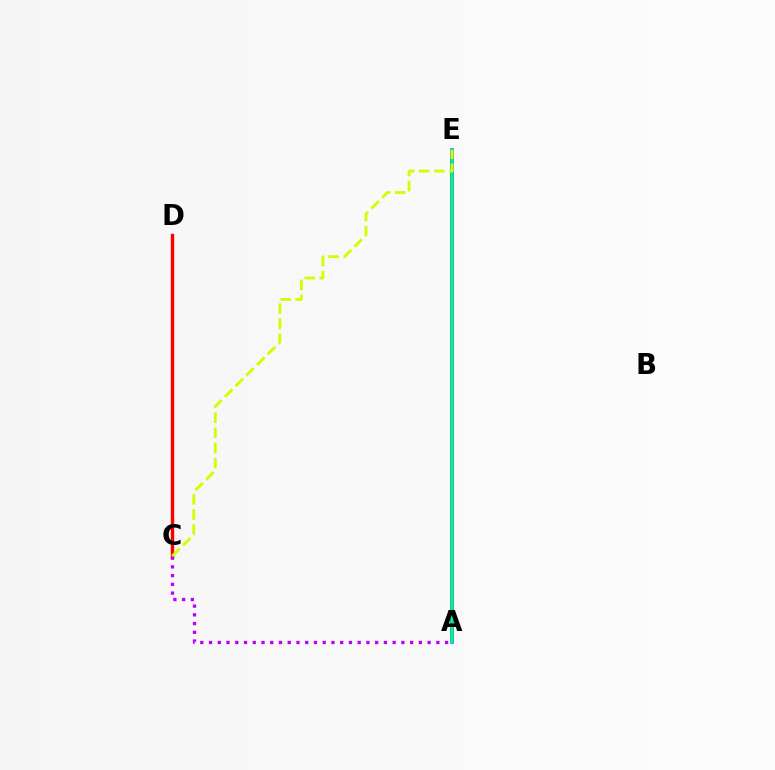{('A', 'E'): [{'color': '#0074ff', 'line_style': 'solid', 'thickness': 2.56}, {'color': '#00ff5c', 'line_style': 'solid', 'thickness': 1.79}], ('C', 'D'): [{'color': '#ff0000', 'line_style': 'solid', 'thickness': 2.46}], ('A', 'C'): [{'color': '#b900ff', 'line_style': 'dotted', 'thickness': 2.38}], ('C', 'E'): [{'color': '#d1ff00', 'line_style': 'dashed', 'thickness': 2.05}]}